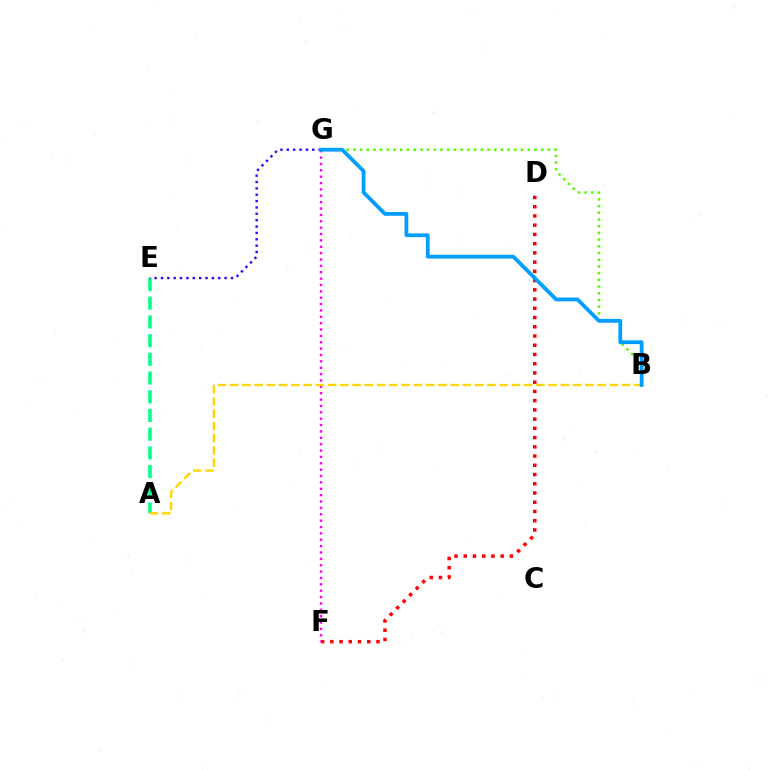{('B', 'G'): [{'color': '#4fff00', 'line_style': 'dotted', 'thickness': 1.82}, {'color': '#009eff', 'line_style': 'solid', 'thickness': 2.73}], ('A', 'E'): [{'color': '#00ff86', 'line_style': 'dashed', 'thickness': 2.54}], ('E', 'G'): [{'color': '#3700ff', 'line_style': 'dotted', 'thickness': 1.73}], ('D', 'F'): [{'color': '#ff0000', 'line_style': 'dotted', 'thickness': 2.51}], ('F', 'G'): [{'color': '#ff00ed', 'line_style': 'dotted', 'thickness': 1.73}], ('A', 'B'): [{'color': '#ffd500', 'line_style': 'dashed', 'thickness': 1.66}]}